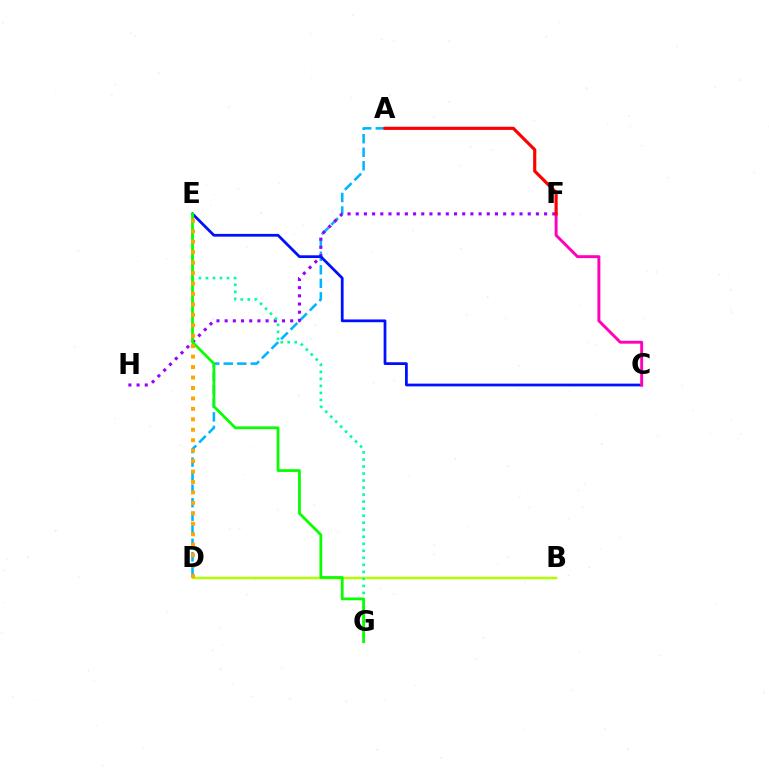{('B', 'D'): [{'color': '#b3ff00', 'line_style': 'solid', 'thickness': 1.79}], ('A', 'D'): [{'color': '#00b5ff', 'line_style': 'dashed', 'thickness': 1.84}], ('F', 'H'): [{'color': '#9b00ff', 'line_style': 'dotted', 'thickness': 2.23}], ('C', 'E'): [{'color': '#0010ff', 'line_style': 'solid', 'thickness': 1.99}], ('C', 'F'): [{'color': '#ff00bd', 'line_style': 'solid', 'thickness': 2.11}], ('A', 'F'): [{'color': '#ff0000', 'line_style': 'solid', 'thickness': 2.27}], ('E', 'G'): [{'color': '#00ff9d', 'line_style': 'dotted', 'thickness': 1.91}, {'color': '#08ff00', 'line_style': 'solid', 'thickness': 1.99}], ('D', 'E'): [{'color': '#ffa500', 'line_style': 'dotted', 'thickness': 2.84}]}